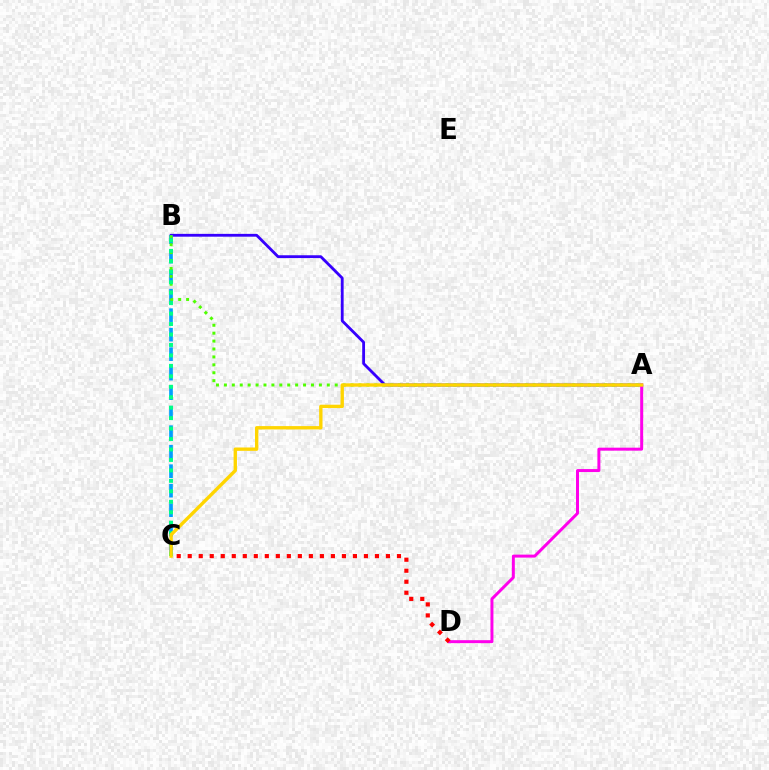{('A', 'B'): [{'color': '#3700ff', 'line_style': 'solid', 'thickness': 2.03}, {'color': '#4fff00', 'line_style': 'dotted', 'thickness': 2.15}], ('B', 'C'): [{'color': '#009eff', 'line_style': 'dashed', 'thickness': 2.65}, {'color': '#00ff86', 'line_style': 'dotted', 'thickness': 2.84}], ('A', 'D'): [{'color': '#ff00ed', 'line_style': 'solid', 'thickness': 2.14}], ('C', 'D'): [{'color': '#ff0000', 'line_style': 'dotted', 'thickness': 2.99}], ('A', 'C'): [{'color': '#ffd500', 'line_style': 'solid', 'thickness': 2.42}]}